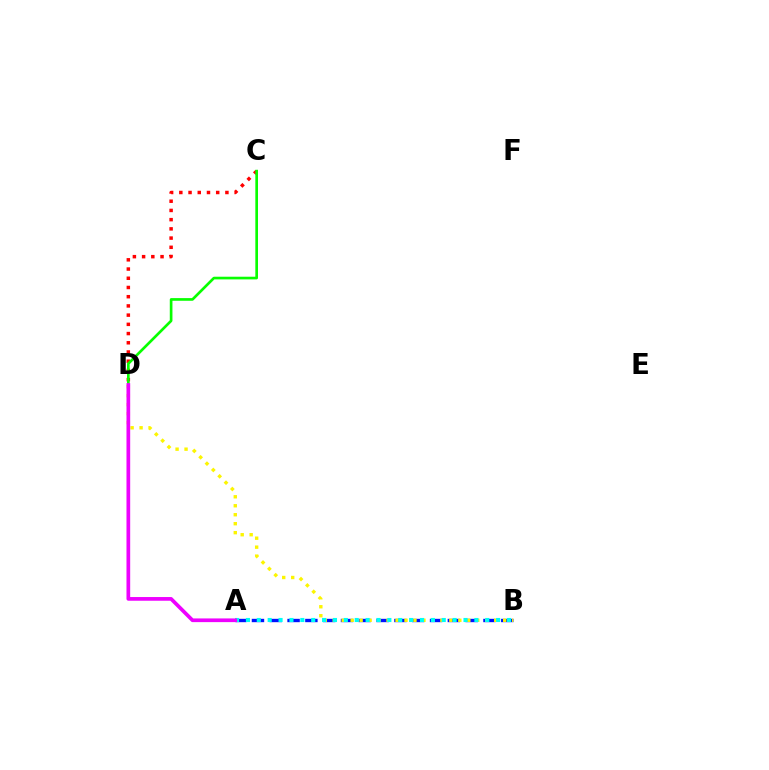{('A', 'B'): [{'color': '#0010ff', 'line_style': 'dashed', 'thickness': 2.42}, {'color': '#00fff6', 'line_style': 'dotted', 'thickness': 2.96}], ('B', 'D'): [{'color': '#fcf500', 'line_style': 'dotted', 'thickness': 2.44}], ('C', 'D'): [{'color': '#ff0000', 'line_style': 'dotted', 'thickness': 2.5}, {'color': '#08ff00', 'line_style': 'solid', 'thickness': 1.92}], ('A', 'D'): [{'color': '#ee00ff', 'line_style': 'solid', 'thickness': 2.66}]}